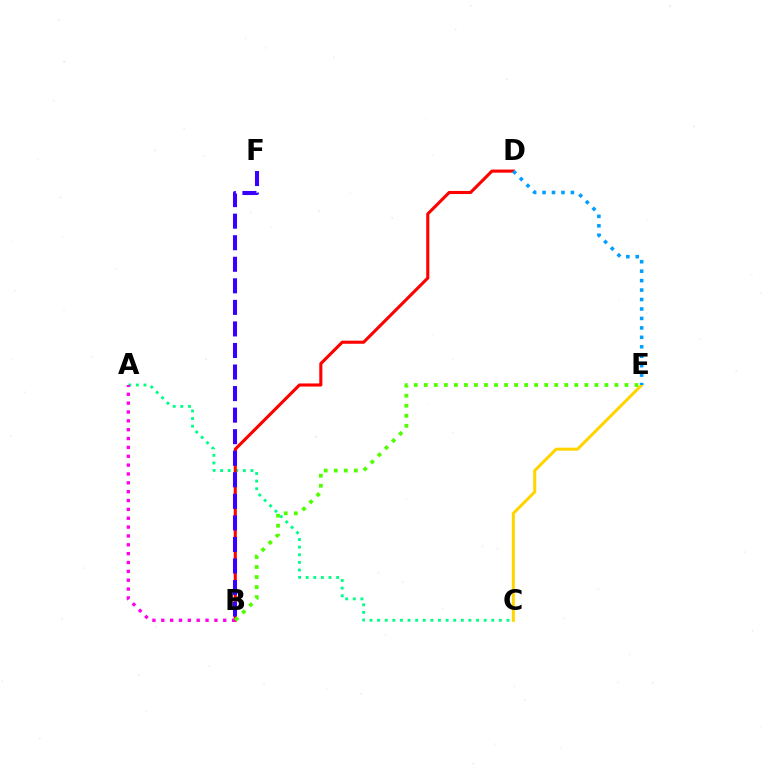{('C', 'E'): [{'color': '#ffd500', 'line_style': 'solid', 'thickness': 2.19}], ('A', 'C'): [{'color': '#00ff86', 'line_style': 'dotted', 'thickness': 2.07}], ('B', 'D'): [{'color': '#ff0000', 'line_style': 'solid', 'thickness': 2.23}], ('B', 'F'): [{'color': '#3700ff', 'line_style': 'dashed', 'thickness': 2.93}], ('A', 'B'): [{'color': '#ff00ed', 'line_style': 'dotted', 'thickness': 2.41}], ('D', 'E'): [{'color': '#009eff', 'line_style': 'dotted', 'thickness': 2.57}], ('B', 'E'): [{'color': '#4fff00', 'line_style': 'dotted', 'thickness': 2.73}]}